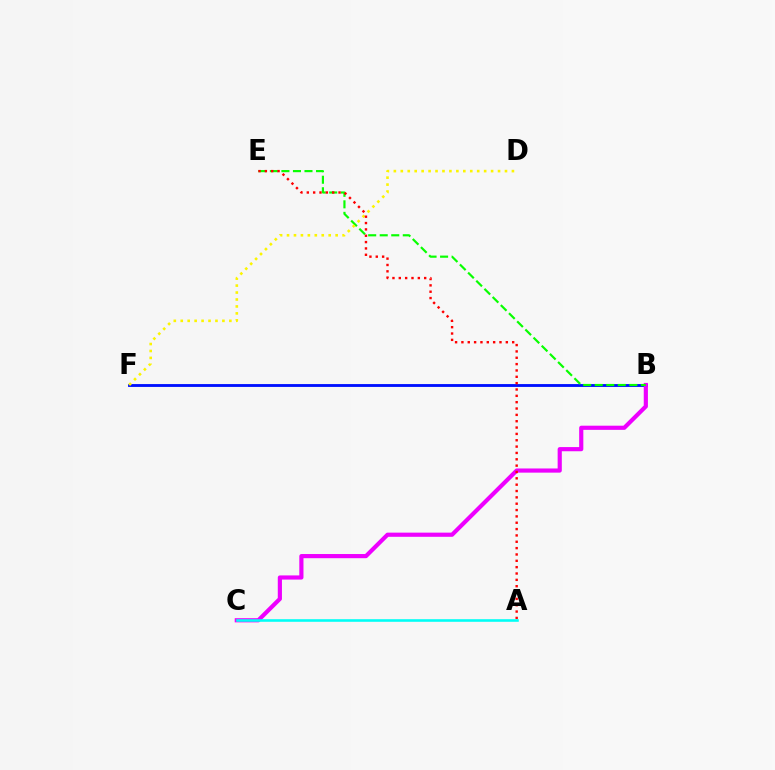{('B', 'F'): [{'color': '#0010ff', 'line_style': 'solid', 'thickness': 2.05}], ('B', 'C'): [{'color': '#ee00ff', 'line_style': 'solid', 'thickness': 3.0}], ('B', 'E'): [{'color': '#08ff00', 'line_style': 'dashed', 'thickness': 1.57}], ('D', 'F'): [{'color': '#fcf500', 'line_style': 'dotted', 'thickness': 1.89}], ('A', 'E'): [{'color': '#ff0000', 'line_style': 'dotted', 'thickness': 1.72}], ('A', 'C'): [{'color': '#00fff6', 'line_style': 'solid', 'thickness': 1.86}]}